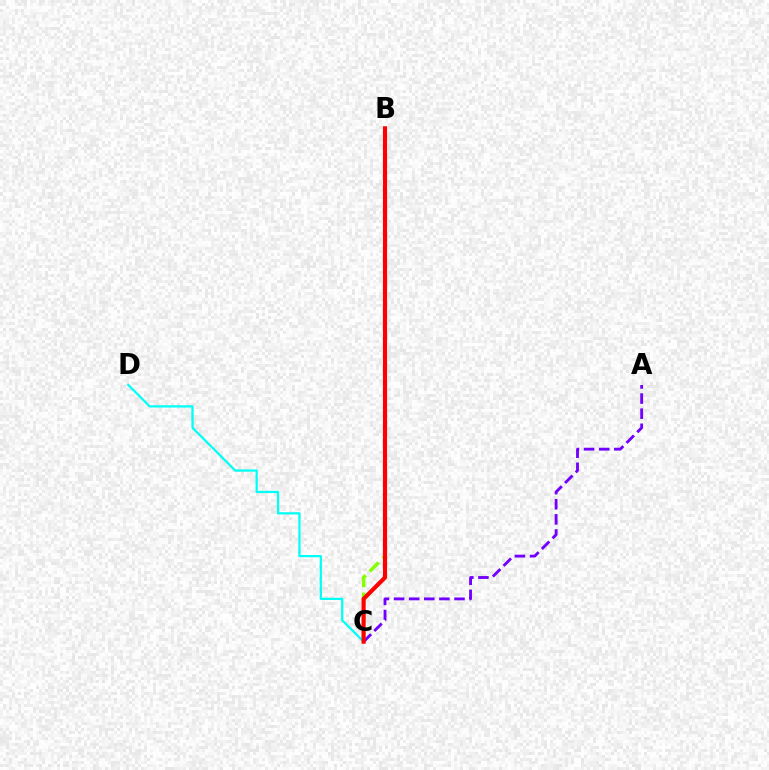{('B', 'C'): [{'color': '#84ff00', 'line_style': 'dashed', 'thickness': 2.47}, {'color': '#ff0000', 'line_style': 'solid', 'thickness': 2.97}], ('C', 'D'): [{'color': '#00fff6', 'line_style': 'solid', 'thickness': 1.62}], ('A', 'C'): [{'color': '#7200ff', 'line_style': 'dashed', 'thickness': 2.05}]}